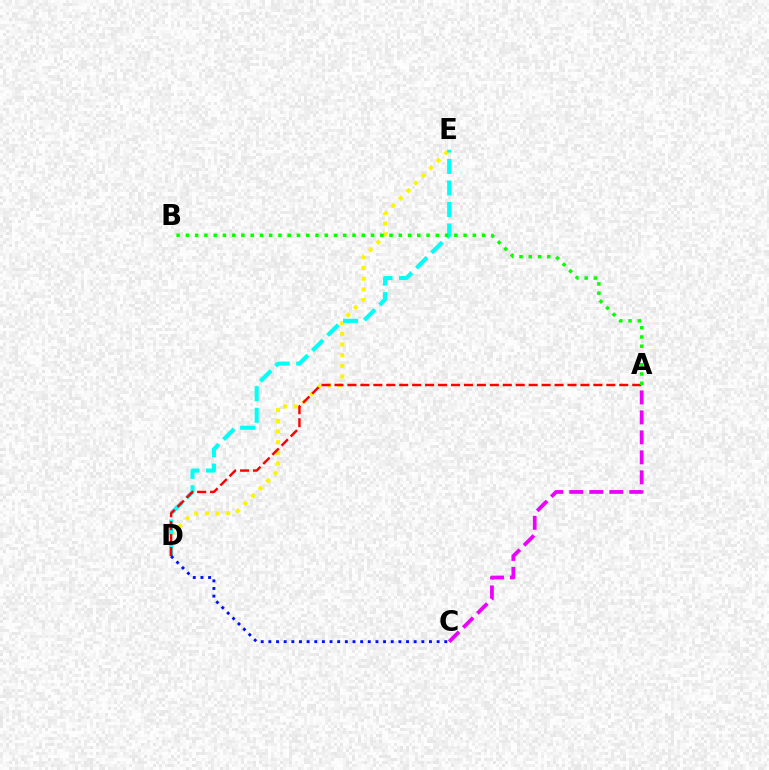{('D', 'E'): [{'color': '#fcf500', 'line_style': 'dotted', 'thickness': 2.9}, {'color': '#00fff6', 'line_style': 'dashed', 'thickness': 2.93}], ('A', 'D'): [{'color': '#ff0000', 'line_style': 'dashed', 'thickness': 1.76}], ('C', 'D'): [{'color': '#0010ff', 'line_style': 'dotted', 'thickness': 2.08}], ('A', 'B'): [{'color': '#08ff00', 'line_style': 'dotted', 'thickness': 2.52}], ('A', 'C'): [{'color': '#ee00ff', 'line_style': 'dashed', 'thickness': 2.71}]}